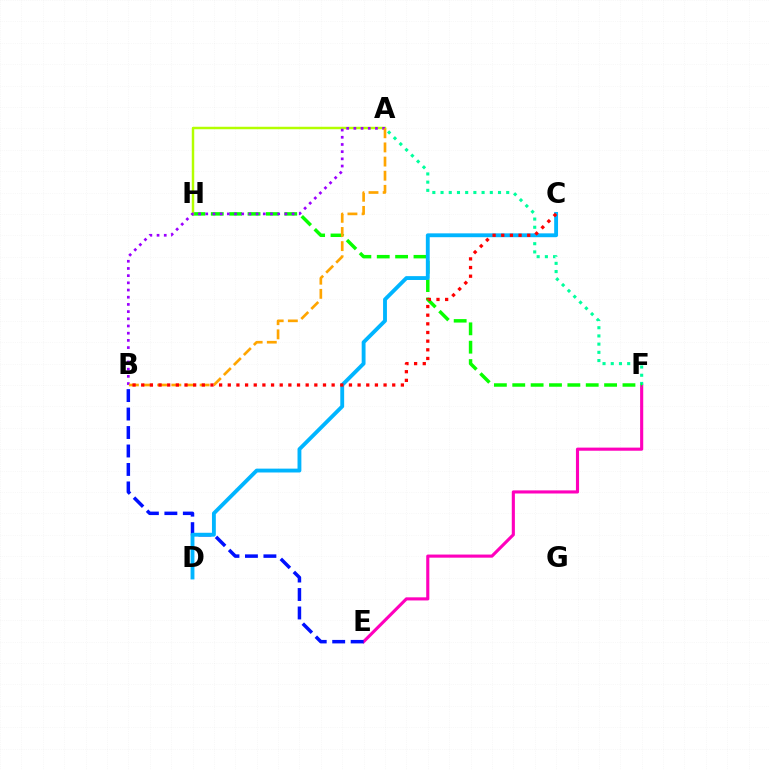{('E', 'F'): [{'color': '#ff00bd', 'line_style': 'solid', 'thickness': 2.24}], ('B', 'E'): [{'color': '#0010ff', 'line_style': 'dashed', 'thickness': 2.51}], ('A', 'F'): [{'color': '#00ff9d', 'line_style': 'dotted', 'thickness': 2.23}], ('F', 'H'): [{'color': '#08ff00', 'line_style': 'dashed', 'thickness': 2.5}], ('A', 'H'): [{'color': '#b3ff00', 'line_style': 'solid', 'thickness': 1.77}], ('A', 'B'): [{'color': '#9b00ff', 'line_style': 'dotted', 'thickness': 1.95}, {'color': '#ffa500', 'line_style': 'dashed', 'thickness': 1.92}], ('C', 'D'): [{'color': '#00b5ff', 'line_style': 'solid', 'thickness': 2.78}], ('B', 'C'): [{'color': '#ff0000', 'line_style': 'dotted', 'thickness': 2.35}]}